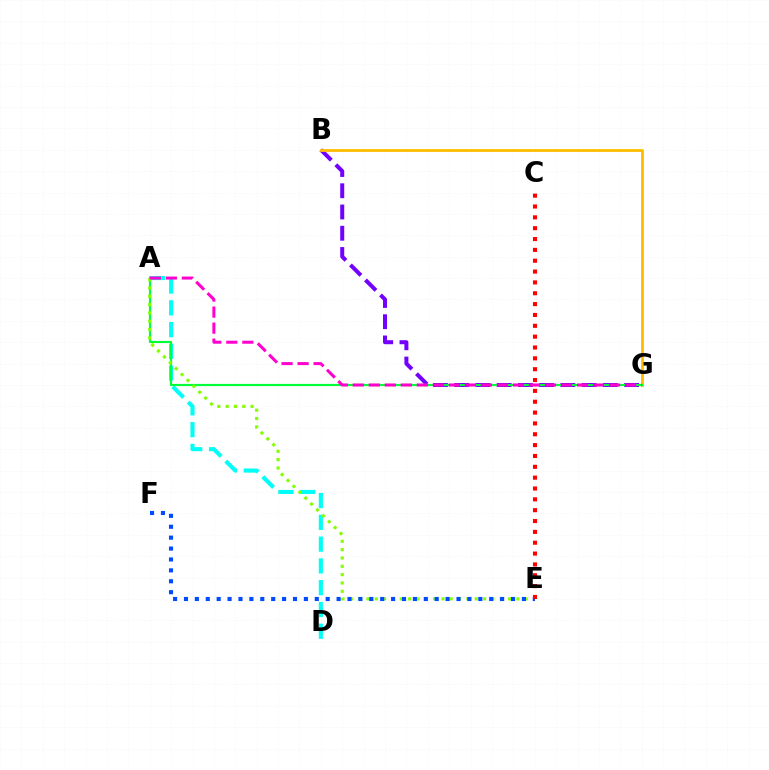{('B', 'G'): [{'color': '#7200ff', 'line_style': 'dashed', 'thickness': 2.89}, {'color': '#ffbd00', 'line_style': 'solid', 'thickness': 2.02}], ('A', 'D'): [{'color': '#00fff6', 'line_style': 'dashed', 'thickness': 2.96}], ('A', 'G'): [{'color': '#00ff39', 'line_style': 'solid', 'thickness': 1.58}, {'color': '#ff00cf', 'line_style': 'dashed', 'thickness': 2.18}], ('A', 'E'): [{'color': '#84ff00', 'line_style': 'dotted', 'thickness': 2.26}], ('E', 'F'): [{'color': '#004bff', 'line_style': 'dotted', 'thickness': 2.96}], ('C', 'E'): [{'color': '#ff0000', 'line_style': 'dotted', 'thickness': 2.95}]}